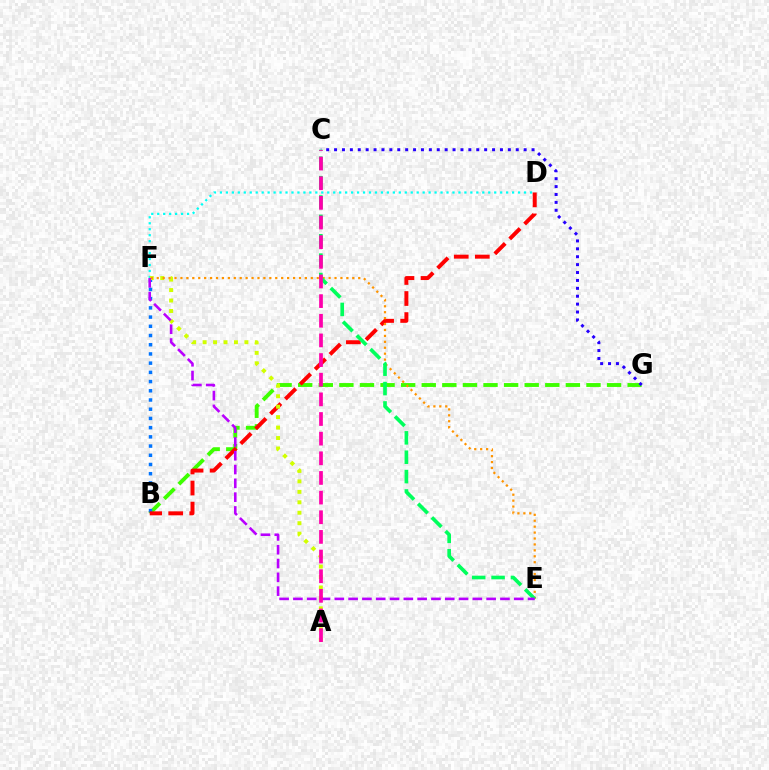{('B', 'G'): [{'color': '#3dff00', 'line_style': 'dashed', 'thickness': 2.8}], ('C', 'G'): [{'color': '#2500ff', 'line_style': 'dotted', 'thickness': 2.15}], ('D', 'F'): [{'color': '#00fff6', 'line_style': 'dotted', 'thickness': 1.62}], ('B', 'F'): [{'color': '#0074ff', 'line_style': 'dotted', 'thickness': 2.5}], ('B', 'D'): [{'color': '#ff0000', 'line_style': 'dashed', 'thickness': 2.86}], ('A', 'F'): [{'color': '#d1ff00', 'line_style': 'dotted', 'thickness': 2.84}], ('E', 'F'): [{'color': '#ff9400', 'line_style': 'dotted', 'thickness': 1.61}, {'color': '#b900ff', 'line_style': 'dashed', 'thickness': 1.88}], ('C', 'E'): [{'color': '#00ff5c', 'line_style': 'dashed', 'thickness': 2.63}], ('A', 'C'): [{'color': '#ff00ac', 'line_style': 'dashed', 'thickness': 2.67}]}